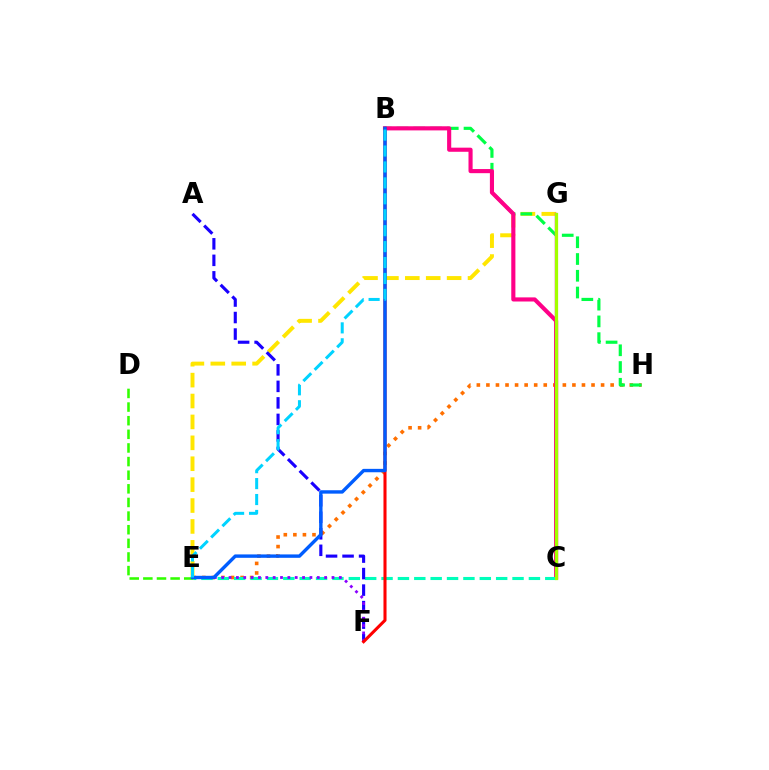{('E', 'H'): [{'color': '#ff7000', 'line_style': 'dotted', 'thickness': 2.6}], ('D', 'E'): [{'color': '#31ff00', 'line_style': 'dashed', 'thickness': 1.85}], ('E', 'G'): [{'color': '#ffe600', 'line_style': 'dashed', 'thickness': 2.84}], ('B', 'H'): [{'color': '#00ff45', 'line_style': 'dashed', 'thickness': 2.28}], ('C', 'G'): [{'color': '#fa00f9', 'line_style': 'solid', 'thickness': 1.73}, {'color': '#a2ff00', 'line_style': 'solid', 'thickness': 2.33}], ('B', 'C'): [{'color': '#ff0088', 'line_style': 'solid', 'thickness': 2.97}], ('C', 'E'): [{'color': '#00ffbb', 'line_style': 'dashed', 'thickness': 2.22}], ('A', 'F'): [{'color': '#1900ff', 'line_style': 'dashed', 'thickness': 2.24}], ('E', 'F'): [{'color': '#8a00ff', 'line_style': 'dotted', 'thickness': 2.0}], ('B', 'F'): [{'color': '#ff0000', 'line_style': 'solid', 'thickness': 2.2}], ('B', 'E'): [{'color': '#005dff', 'line_style': 'solid', 'thickness': 2.45}, {'color': '#00d3ff', 'line_style': 'dashed', 'thickness': 2.16}]}